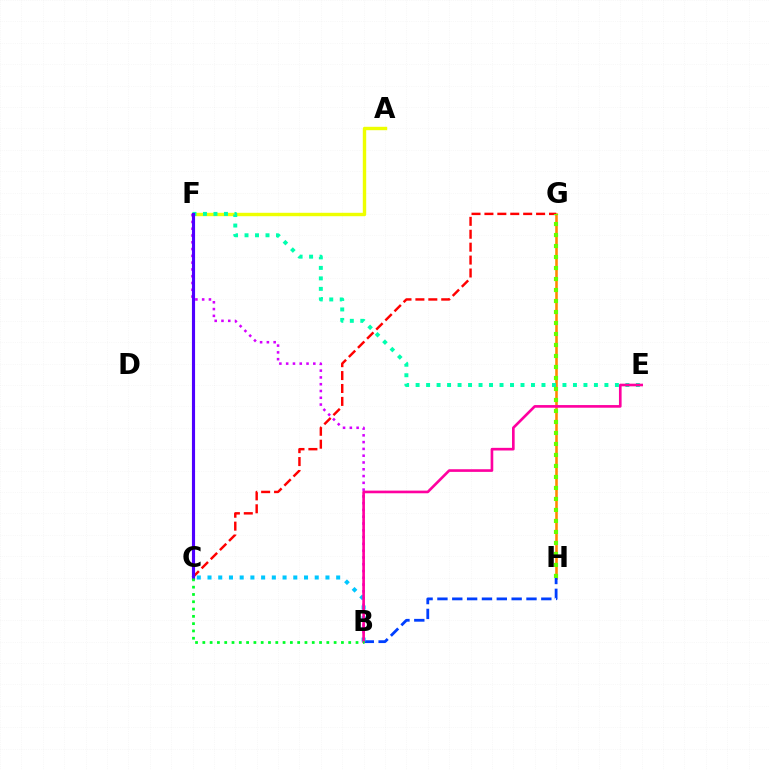{('A', 'F'): [{'color': '#eeff00', 'line_style': 'solid', 'thickness': 2.45}], ('B', 'F'): [{'color': '#d600ff', 'line_style': 'dotted', 'thickness': 1.84}], ('G', 'H'): [{'color': '#ff8800', 'line_style': 'solid', 'thickness': 1.86}, {'color': '#66ff00', 'line_style': 'dotted', 'thickness': 2.99}], ('C', 'G'): [{'color': '#ff0000', 'line_style': 'dashed', 'thickness': 1.75}], ('E', 'F'): [{'color': '#00ffaf', 'line_style': 'dotted', 'thickness': 2.85}], ('B', 'H'): [{'color': '#003fff', 'line_style': 'dashed', 'thickness': 2.02}], ('C', 'F'): [{'color': '#4f00ff', 'line_style': 'solid', 'thickness': 2.25}], ('B', 'C'): [{'color': '#00c7ff', 'line_style': 'dotted', 'thickness': 2.91}, {'color': '#00ff27', 'line_style': 'dotted', 'thickness': 1.98}], ('B', 'E'): [{'color': '#ff00a0', 'line_style': 'solid', 'thickness': 1.91}]}